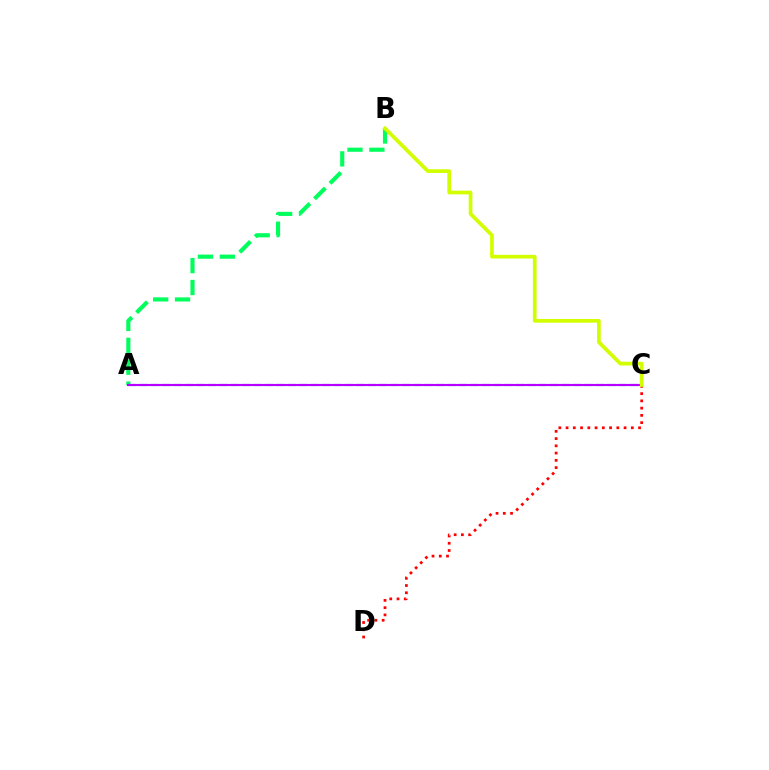{('A', 'B'): [{'color': '#00ff5c', 'line_style': 'dashed', 'thickness': 2.97}], ('A', 'C'): [{'color': '#0074ff', 'line_style': 'dashed', 'thickness': 1.55}, {'color': '#b900ff', 'line_style': 'solid', 'thickness': 1.52}], ('C', 'D'): [{'color': '#ff0000', 'line_style': 'dotted', 'thickness': 1.97}], ('B', 'C'): [{'color': '#d1ff00', 'line_style': 'solid', 'thickness': 2.67}]}